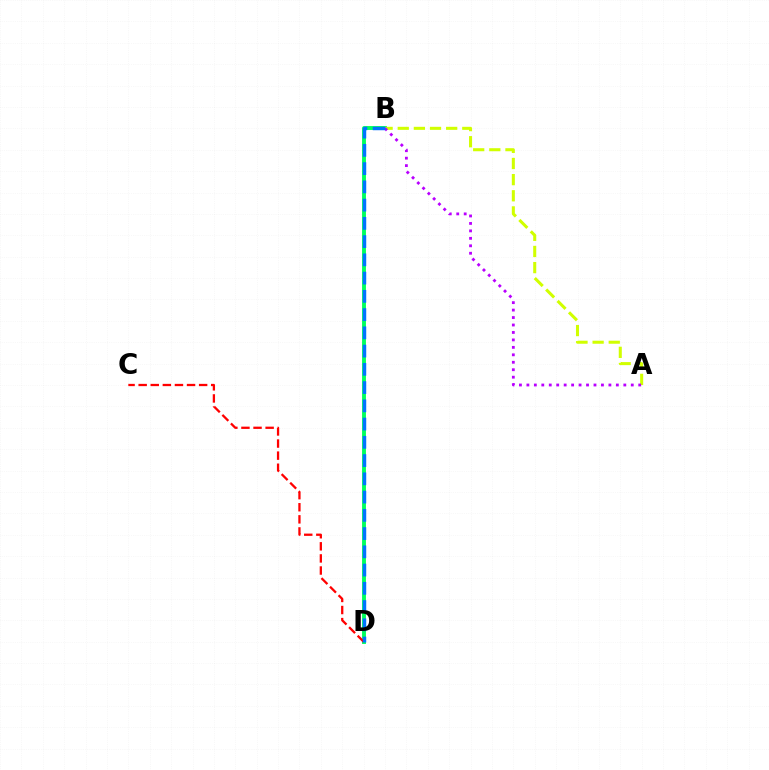{('B', 'D'): [{'color': '#00ff5c', 'line_style': 'solid', 'thickness': 2.8}, {'color': '#0074ff', 'line_style': 'dashed', 'thickness': 2.48}], ('C', 'D'): [{'color': '#ff0000', 'line_style': 'dashed', 'thickness': 1.64}], ('A', 'B'): [{'color': '#d1ff00', 'line_style': 'dashed', 'thickness': 2.19}, {'color': '#b900ff', 'line_style': 'dotted', 'thickness': 2.03}]}